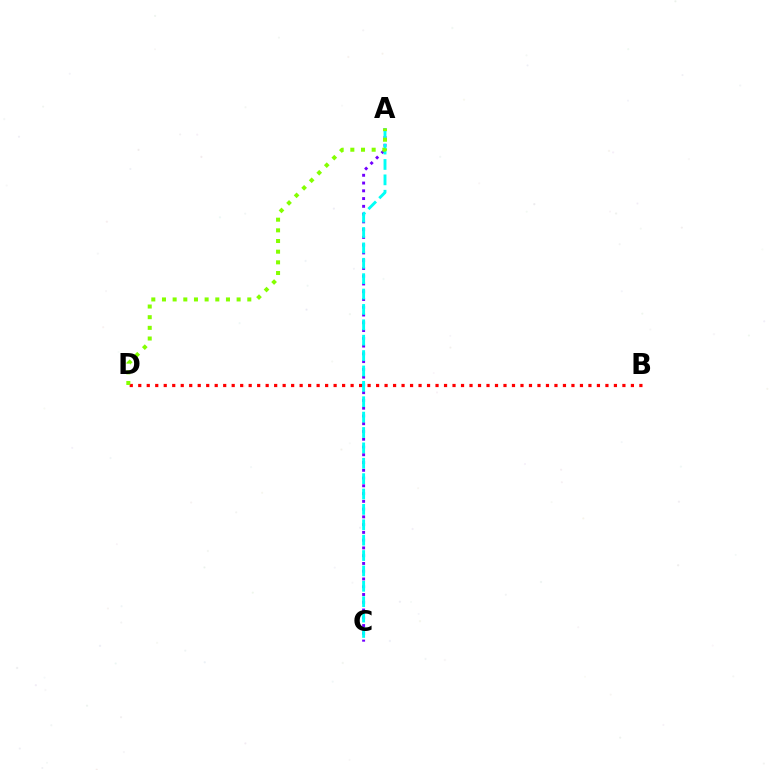{('B', 'D'): [{'color': '#ff0000', 'line_style': 'dotted', 'thickness': 2.31}], ('A', 'C'): [{'color': '#7200ff', 'line_style': 'dotted', 'thickness': 2.11}, {'color': '#00fff6', 'line_style': 'dashed', 'thickness': 2.09}], ('A', 'D'): [{'color': '#84ff00', 'line_style': 'dotted', 'thickness': 2.9}]}